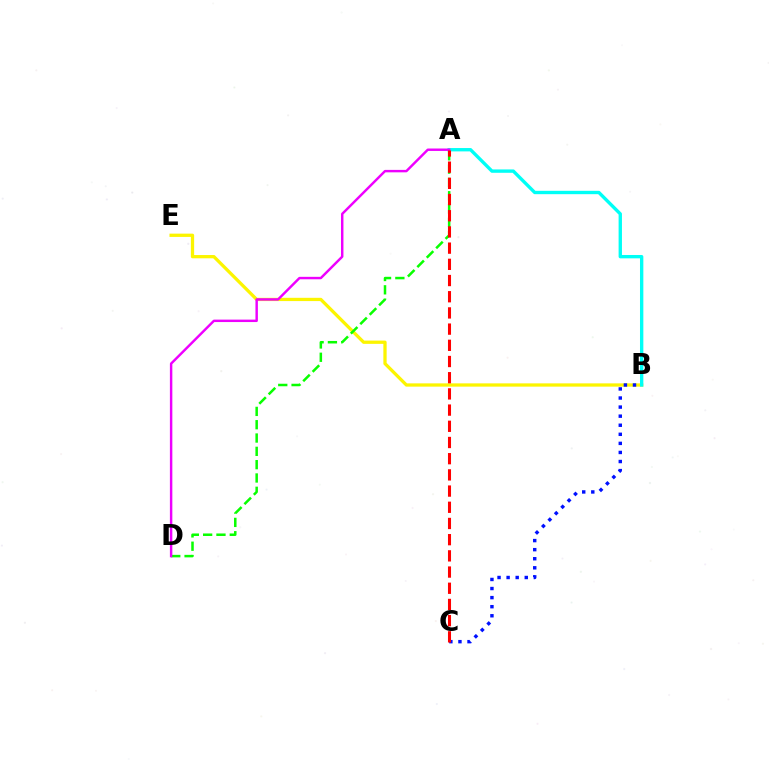{('B', 'E'): [{'color': '#fcf500', 'line_style': 'solid', 'thickness': 2.36}], ('A', 'B'): [{'color': '#00fff6', 'line_style': 'solid', 'thickness': 2.42}], ('A', 'D'): [{'color': '#08ff00', 'line_style': 'dashed', 'thickness': 1.81}, {'color': '#ee00ff', 'line_style': 'solid', 'thickness': 1.76}], ('B', 'C'): [{'color': '#0010ff', 'line_style': 'dotted', 'thickness': 2.47}], ('A', 'C'): [{'color': '#ff0000', 'line_style': 'dashed', 'thickness': 2.2}]}